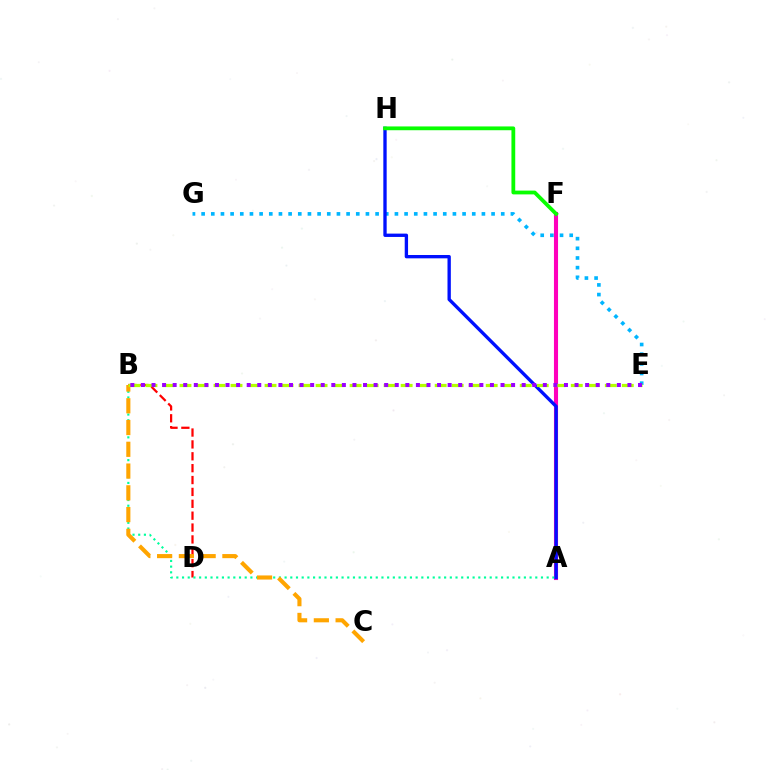{('E', 'G'): [{'color': '#00b5ff', 'line_style': 'dotted', 'thickness': 2.63}], ('B', 'D'): [{'color': '#ff0000', 'line_style': 'dashed', 'thickness': 1.61}], ('A', 'F'): [{'color': '#ff00bd', 'line_style': 'solid', 'thickness': 2.95}], ('A', 'B'): [{'color': '#00ff9d', 'line_style': 'dotted', 'thickness': 1.55}], ('B', 'C'): [{'color': '#ffa500', 'line_style': 'dashed', 'thickness': 2.96}], ('A', 'H'): [{'color': '#0010ff', 'line_style': 'solid', 'thickness': 2.4}], ('F', 'H'): [{'color': '#08ff00', 'line_style': 'solid', 'thickness': 2.73}], ('B', 'E'): [{'color': '#b3ff00', 'line_style': 'dashed', 'thickness': 2.31}, {'color': '#9b00ff', 'line_style': 'dotted', 'thickness': 2.87}]}